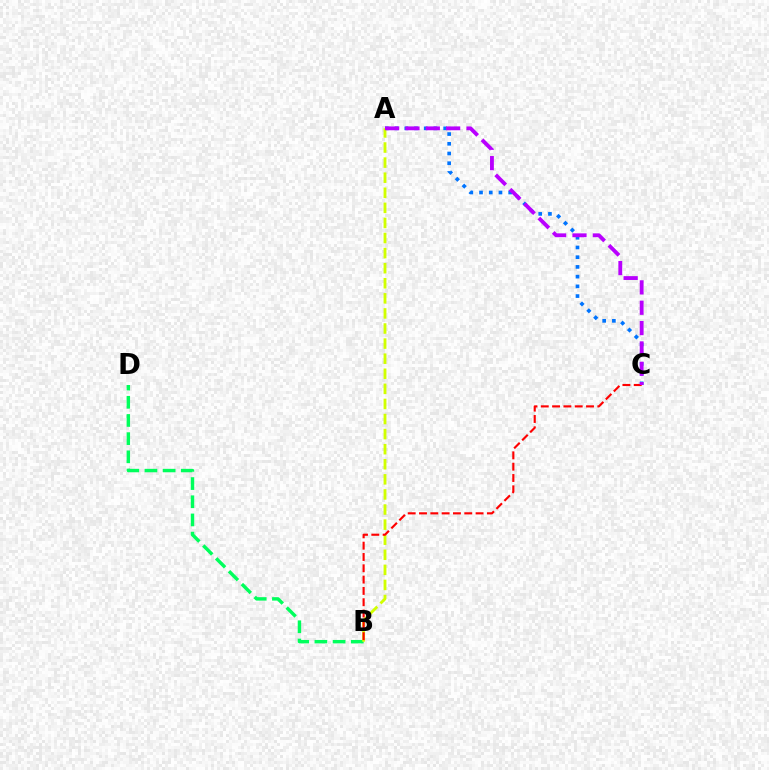{('A', 'C'): [{'color': '#0074ff', 'line_style': 'dotted', 'thickness': 2.64}, {'color': '#b900ff', 'line_style': 'dashed', 'thickness': 2.76}], ('B', 'D'): [{'color': '#00ff5c', 'line_style': 'dashed', 'thickness': 2.47}], ('A', 'B'): [{'color': '#d1ff00', 'line_style': 'dashed', 'thickness': 2.05}], ('B', 'C'): [{'color': '#ff0000', 'line_style': 'dashed', 'thickness': 1.54}]}